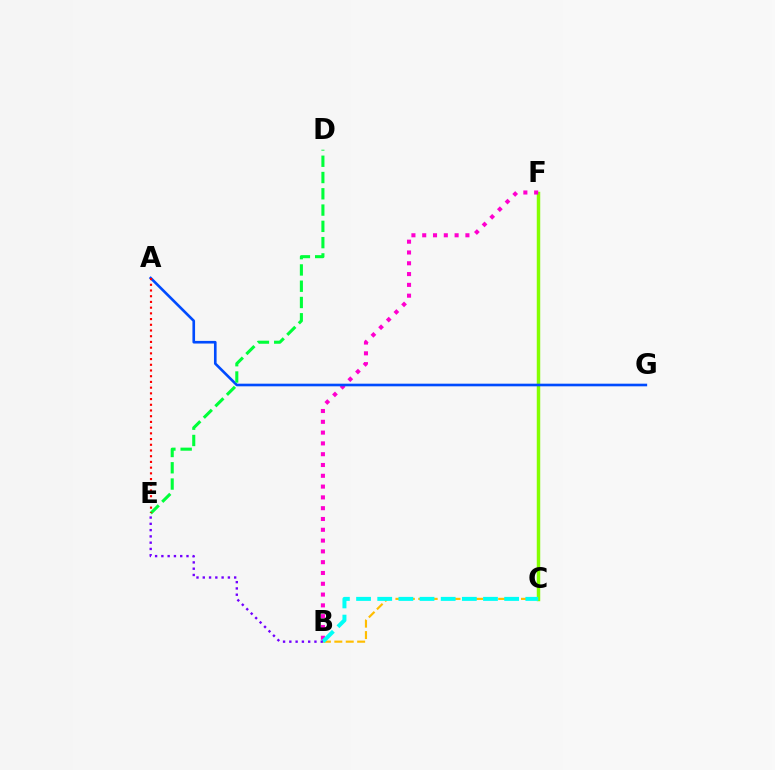{('C', 'F'): [{'color': '#84ff00', 'line_style': 'solid', 'thickness': 2.49}], ('B', 'F'): [{'color': '#ff00cf', 'line_style': 'dotted', 'thickness': 2.93}], ('B', 'C'): [{'color': '#ffbd00', 'line_style': 'dashed', 'thickness': 1.55}, {'color': '#00fff6', 'line_style': 'dashed', 'thickness': 2.87}], ('A', 'G'): [{'color': '#004bff', 'line_style': 'solid', 'thickness': 1.9}], ('B', 'E'): [{'color': '#7200ff', 'line_style': 'dotted', 'thickness': 1.71}], ('D', 'E'): [{'color': '#00ff39', 'line_style': 'dashed', 'thickness': 2.21}], ('A', 'E'): [{'color': '#ff0000', 'line_style': 'dotted', 'thickness': 1.55}]}